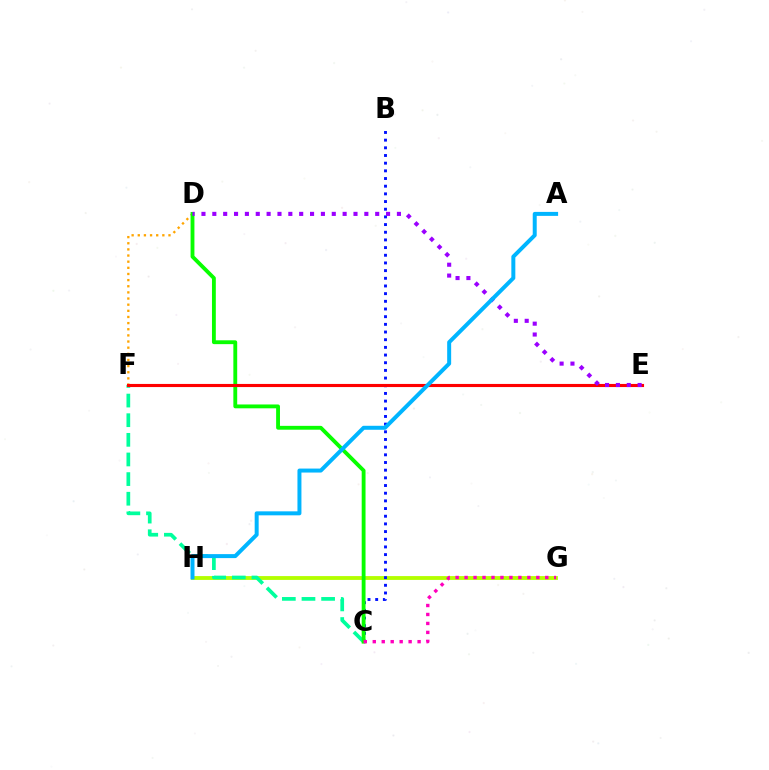{('G', 'H'): [{'color': '#b3ff00', 'line_style': 'solid', 'thickness': 2.76}], ('C', 'F'): [{'color': '#00ff9d', 'line_style': 'dashed', 'thickness': 2.67}], ('D', 'F'): [{'color': '#ffa500', 'line_style': 'dotted', 'thickness': 1.67}], ('B', 'C'): [{'color': '#0010ff', 'line_style': 'dotted', 'thickness': 2.09}], ('C', 'D'): [{'color': '#08ff00', 'line_style': 'solid', 'thickness': 2.77}], ('E', 'F'): [{'color': '#ff0000', 'line_style': 'solid', 'thickness': 2.25}], ('C', 'G'): [{'color': '#ff00bd', 'line_style': 'dotted', 'thickness': 2.44}], ('D', 'E'): [{'color': '#9b00ff', 'line_style': 'dotted', 'thickness': 2.95}], ('A', 'H'): [{'color': '#00b5ff', 'line_style': 'solid', 'thickness': 2.87}]}